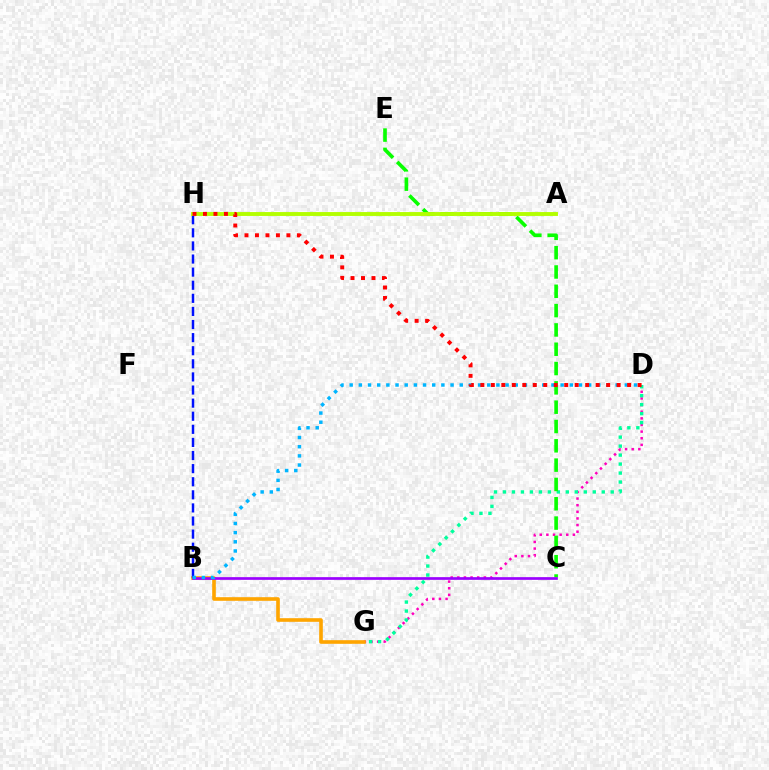{('D', 'G'): [{'color': '#ff00bd', 'line_style': 'dotted', 'thickness': 1.8}, {'color': '#00ff9d', 'line_style': 'dotted', 'thickness': 2.44}], ('B', 'G'): [{'color': '#ffa500', 'line_style': 'solid', 'thickness': 2.61}], ('B', 'H'): [{'color': '#0010ff', 'line_style': 'dashed', 'thickness': 1.78}], ('C', 'E'): [{'color': '#08ff00', 'line_style': 'dashed', 'thickness': 2.62}], ('B', 'C'): [{'color': '#9b00ff', 'line_style': 'solid', 'thickness': 1.94}], ('A', 'H'): [{'color': '#b3ff00', 'line_style': 'solid', 'thickness': 2.8}], ('B', 'D'): [{'color': '#00b5ff', 'line_style': 'dotted', 'thickness': 2.49}], ('D', 'H'): [{'color': '#ff0000', 'line_style': 'dotted', 'thickness': 2.85}]}